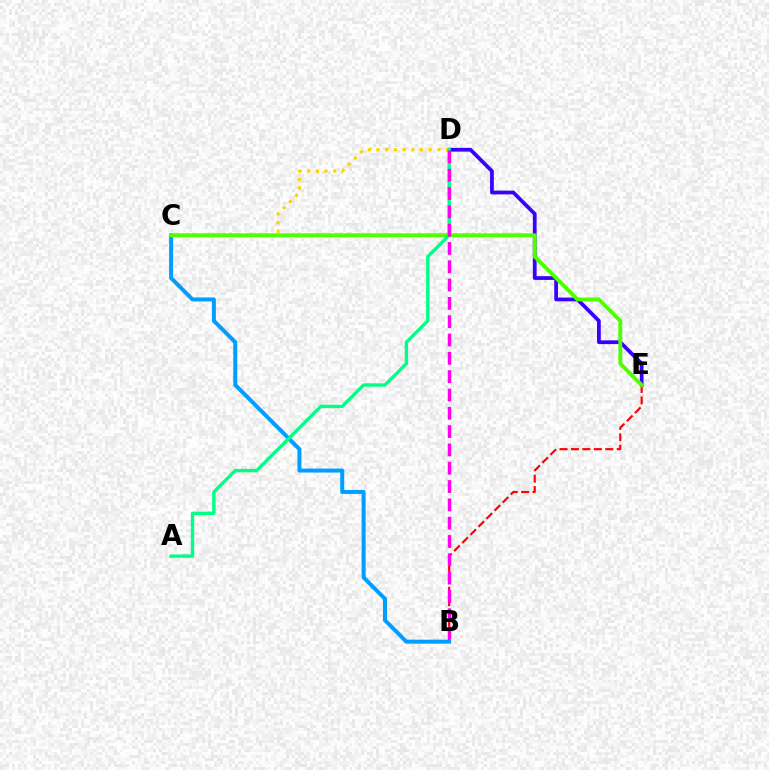{('B', 'E'): [{'color': '#ff0000', 'line_style': 'dashed', 'thickness': 1.55}], ('D', 'E'): [{'color': '#3700ff', 'line_style': 'solid', 'thickness': 2.7}], ('B', 'C'): [{'color': '#009eff', 'line_style': 'solid', 'thickness': 2.87}], ('C', 'D'): [{'color': '#ffd500', 'line_style': 'dotted', 'thickness': 2.36}], ('C', 'E'): [{'color': '#4fff00', 'line_style': 'solid', 'thickness': 2.79}], ('A', 'D'): [{'color': '#00ff86', 'line_style': 'solid', 'thickness': 2.42}], ('B', 'D'): [{'color': '#ff00ed', 'line_style': 'dashed', 'thickness': 2.49}]}